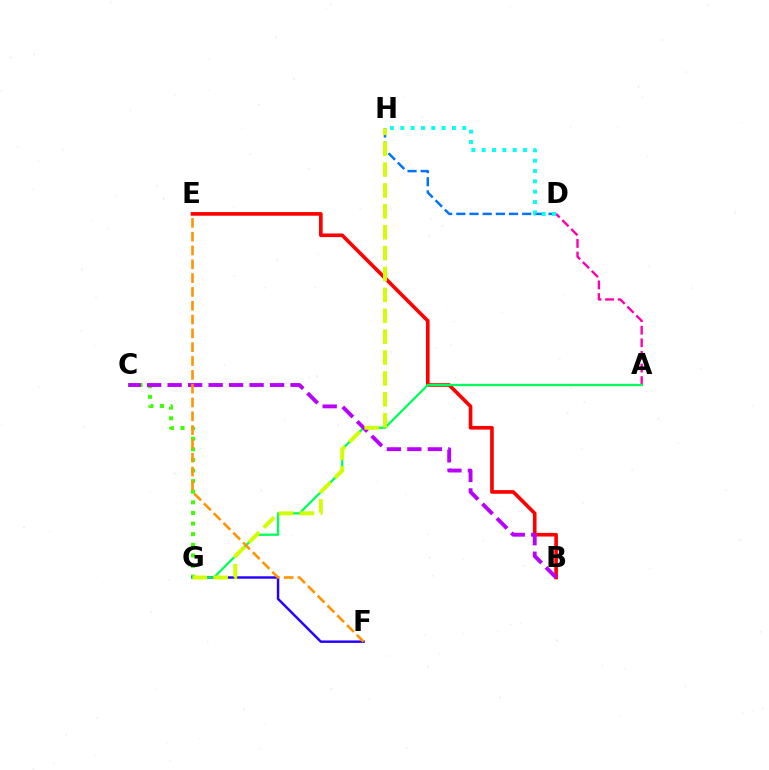{('A', 'D'): [{'color': '#ff00ac', 'line_style': 'dashed', 'thickness': 1.71}], ('B', 'E'): [{'color': '#ff0000', 'line_style': 'solid', 'thickness': 2.62}], ('C', 'G'): [{'color': '#3dff00', 'line_style': 'dotted', 'thickness': 2.88}], ('D', 'H'): [{'color': '#0074ff', 'line_style': 'dashed', 'thickness': 1.79}, {'color': '#00fff6', 'line_style': 'dotted', 'thickness': 2.81}], ('F', 'G'): [{'color': '#2500ff', 'line_style': 'solid', 'thickness': 1.76}], ('A', 'G'): [{'color': '#00ff5c', 'line_style': 'solid', 'thickness': 1.65}], ('B', 'C'): [{'color': '#b900ff', 'line_style': 'dashed', 'thickness': 2.78}], ('G', 'H'): [{'color': '#d1ff00', 'line_style': 'dashed', 'thickness': 2.84}], ('E', 'F'): [{'color': '#ff9400', 'line_style': 'dashed', 'thickness': 1.88}]}